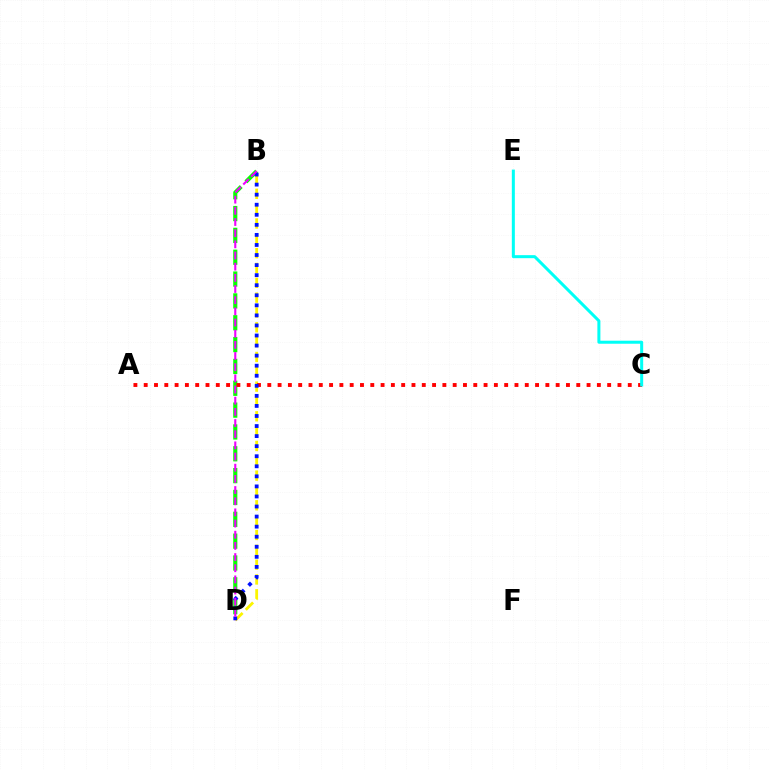{('B', 'D'): [{'color': '#fcf500', 'line_style': 'dashed', 'thickness': 2.02}, {'color': '#08ff00', 'line_style': 'dashed', 'thickness': 2.97}, {'color': '#0010ff', 'line_style': 'dotted', 'thickness': 2.73}, {'color': '#ee00ff', 'line_style': 'dashed', 'thickness': 1.52}], ('A', 'C'): [{'color': '#ff0000', 'line_style': 'dotted', 'thickness': 2.8}], ('C', 'E'): [{'color': '#00fff6', 'line_style': 'solid', 'thickness': 2.18}]}